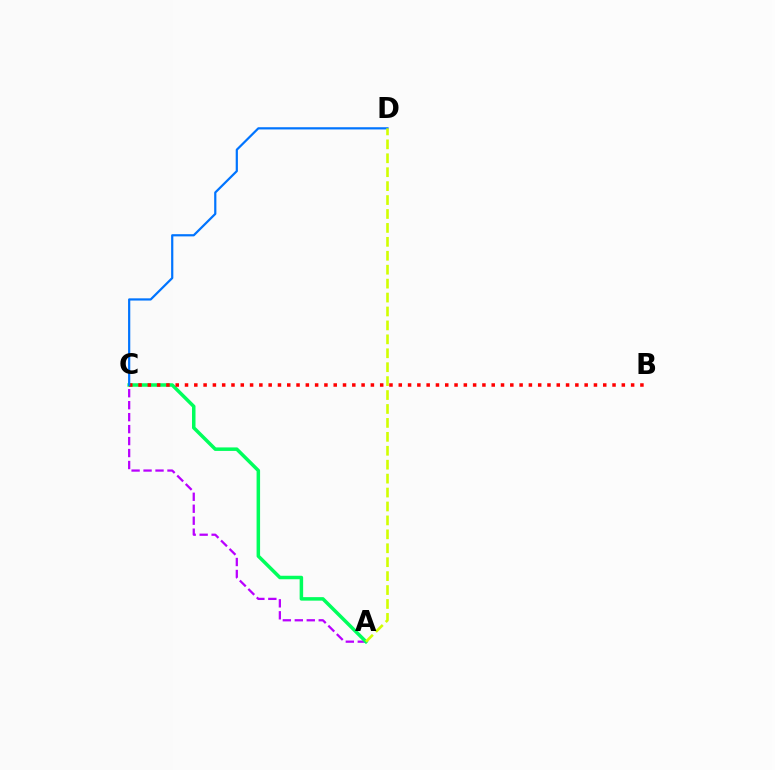{('A', 'C'): [{'color': '#b900ff', 'line_style': 'dashed', 'thickness': 1.63}, {'color': '#00ff5c', 'line_style': 'solid', 'thickness': 2.52}], ('B', 'C'): [{'color': '#ff0000', 'line_style': 'dotted', 'thickness': 2.53}], ('C', 'D'): [{'color': '#0074ff', 'line_style': 'solid', 'thickness': 1.59}], ('A', 'D'): [{'color': '#d1ff00', 'line_style': 'dashed', 'thickness': 1.89}]}